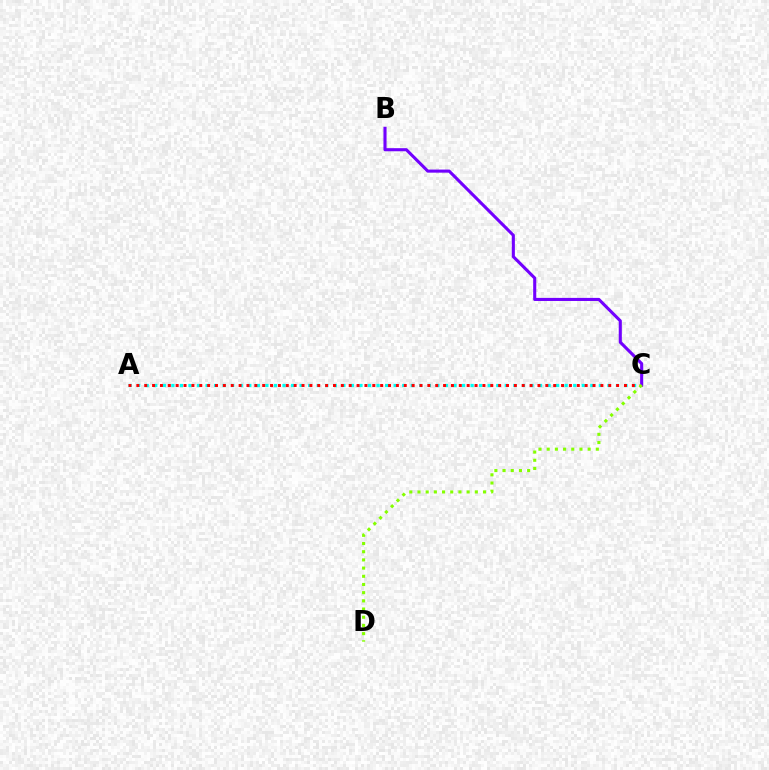{('A', 'C'): [{'color': '#00fff6', 'line_style': 'dotted', 'thickness': 2.32}, {'color': '#ff0000', 'line_style': 'dotted', 'thickness': 2.14}], ('B', 'C'): [{'color': '#7200ff', 'line_style': 'solid', 'thickness': 2.22}], ('C', 'D'): [{'color': '#84ff00', 'line_style': 'dotted', 'thickness': 2.23}]}